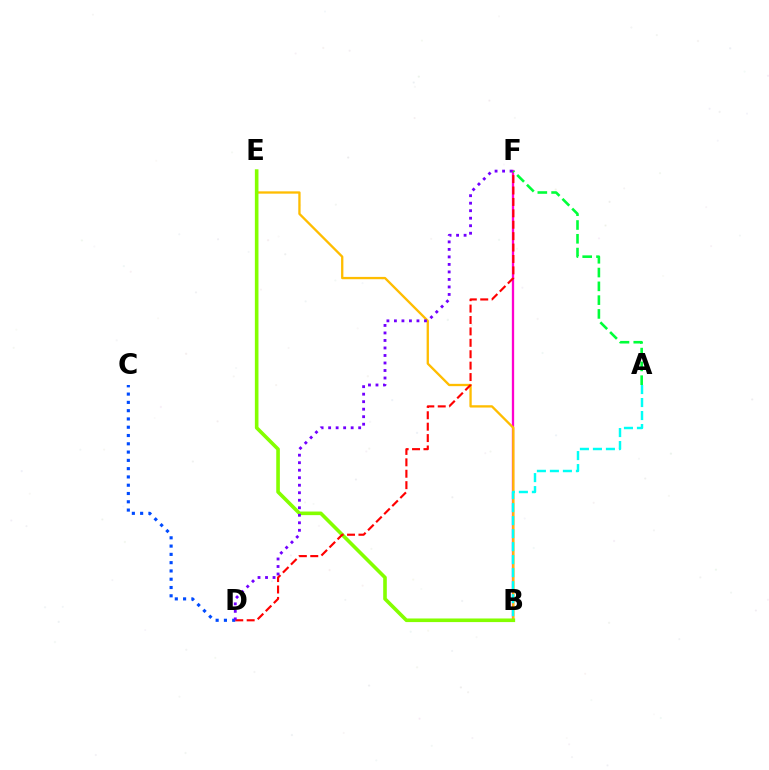{('B', 'F'): [{'color': '#ff00cf', 'line_style': 'solid', 'thickness': 1.66}], ('B', 'E'): [{'color': '#ffbd00', 'line_style': 'solid', 'thickness': 1.67}, {'color': '#84ff00', 'line_style': 'solid', 'thickness': 2.6}], ('A', 'B'): [{'color': '#00fff6', 'line_style': 'dashed', 'thickness': 1.77}], ('C', 'D'): [{'color': '#004bff', 'line_style': 'dotted', 'thickness': 2.25}], ('D', 'F'): [{'color': '#ff0000', 'line_style': 'dashed', 'thickness': 1.55}, {'color': '#7200ff', 'line_style': 'dotted', 'thickness': 2.04}], ('A', 'F'): [{'color': '#00ff39', 'line_style': 'dashed', 'thickness': 1.87}]}